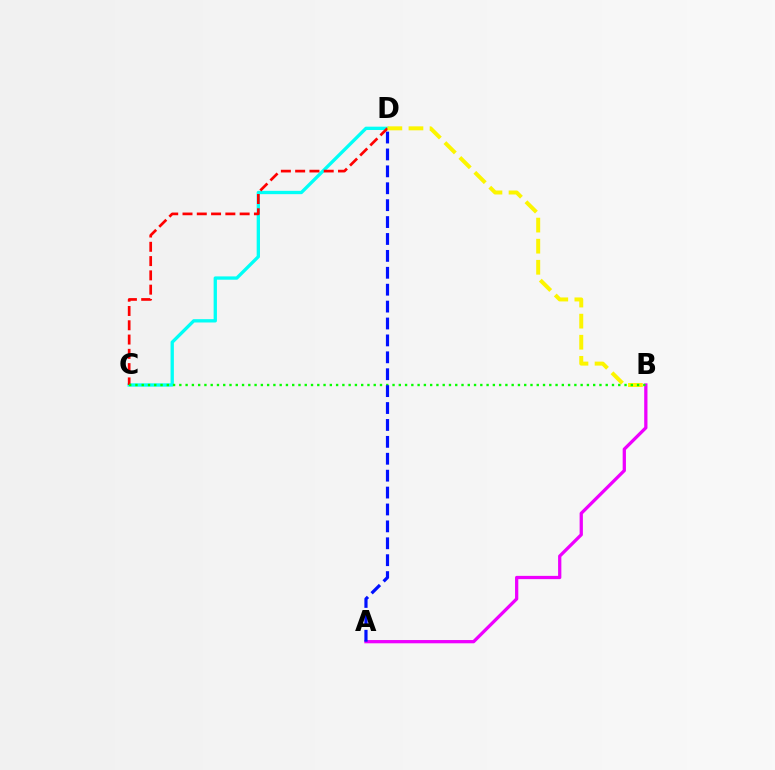{('C', 'D'): [{'color': '#00fff6', 'line_style': 'solid', 'thickness': 2.39}, {'color': '#ff0000', 'line_style': 'dashed', 'thickness': 1.94}], ('B', 'D'): [{'color': '#fcf500', 'line_style': 'dashed', 'thickness': 2.87}], ('A', 'B'): [{'color': '#ee00ff', 'line_style': 'solid', 'thickness': 2.35}], ('B', 'C'): [{'color': '#08ff00', 'line_style': 'dotted', 'thickness': 1.7}], ('A', 'D'): [{'color': '#0010ff', 'line_style': 'dashed', 'thickness': 2.3}]}